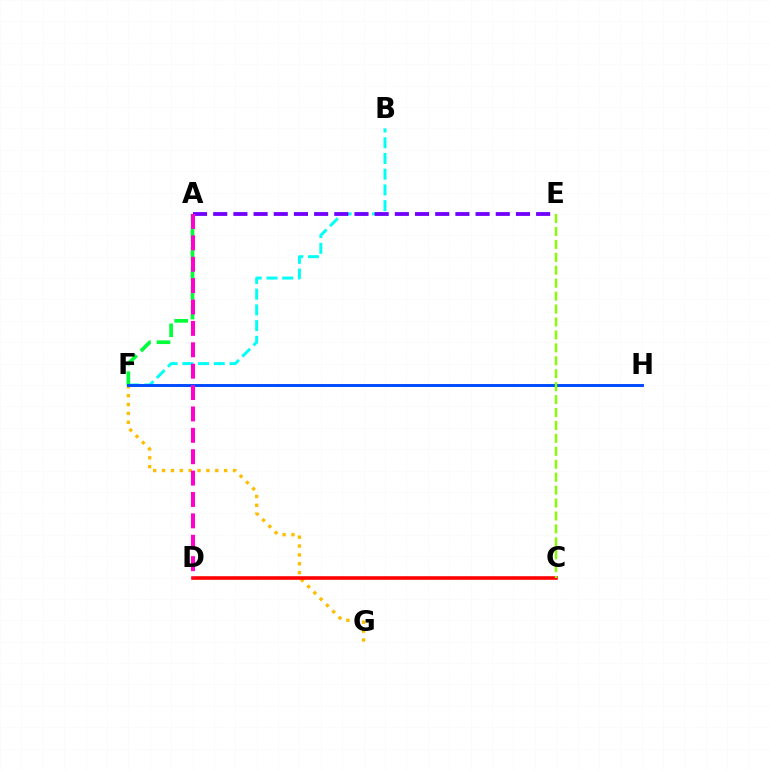{('B', 'F'): [{'color': '#00fff6', 'line_style': 'dashed', 'thickness': 2.14}], ('F', 'G'): [{'color': '#ffbd00', 'line_style': 'dotted', 'thickness': 2.41}], ('A', 'F'): [{'color': '#00ff39', 'line_style': 'dashed', 'thickness': 2.65}], ('C', 'D'): [{'color': '#ff0000', 'line_style': 'solid', 'thickness': 2.58}], ('F', 'H'): [{'color': '#004bff', 'line_style': 'solid', 'thickness': 2.11}], ('A', 'E'): [{'color': '#7200ff', 'line_style': 'dashed', 'thickness': 2.74}], ('A', 'D'): [{'color': '#ff00cf', 'line_style': 'dashed', 'thickness': 2.91}], ('C', 'E'): [{'color': '#84ff00', 'line_style': 'dashed', 'thickness': 1.76}]}